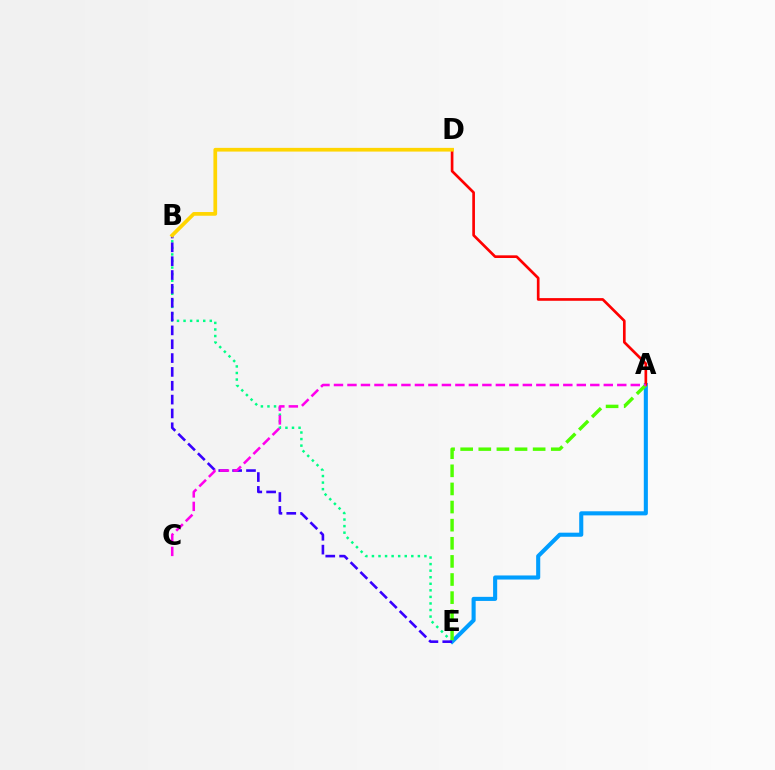{('B', 'E'): [{'color': '#00ff86', 'line_style': 'dotted', 'thickness': 1.78}, {'color': '#3700ff', 'line_style': 'dashed', 'thickness': 1.88}], ('A', 'E'): [{'color': '#009eff', 'line_style': 'solid', 'thickness': 2.94}, {'color': '#4fff00', 'line_style': 'dashed', 'thickness': 2.46}], ('A', 'D'): [{'color': '#ff0000', 'line_style': 'solid', 'thickness': 1.93}], ('B', 'D'): [{'color': '#ffd500', 'line_style': 'solid', 'thickness': 2.67}], ('A', 'C'): [{'color': '#ff00ed', 'line_style': 'dashed', 'thickness': 1.83}]}